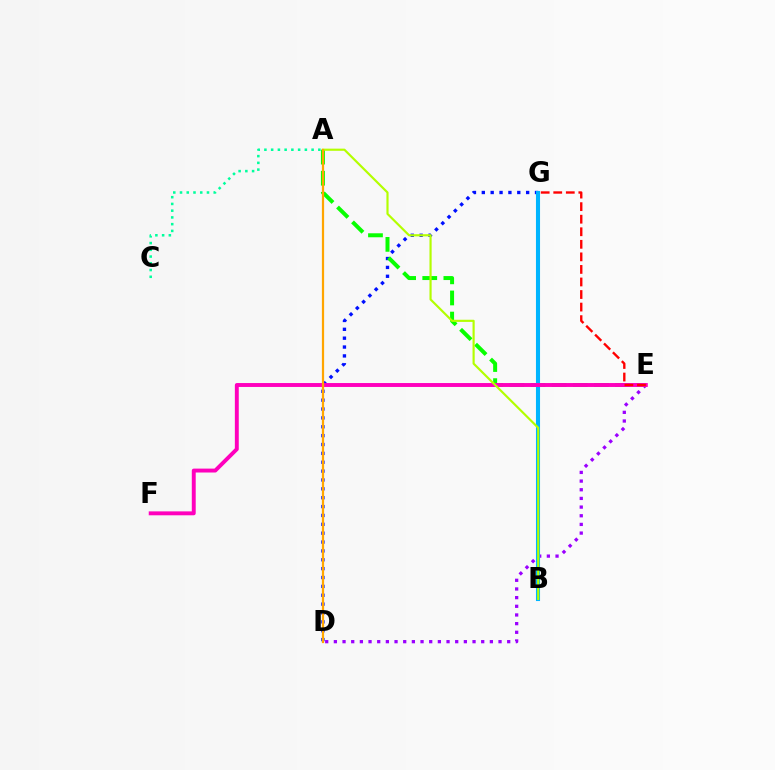{('D', 'G'): [{'color': '#0010ff', 'line_style': 'dotted', 'thickness': 2.41}], ('D', 'E'): [{'color': '#9b00ff', 'line_style': 'dotted', 'thickness': 2.35}], ('A', 'E'): [{'color': '#08ff00', 'line_style': 'dashed', 'thickness': 2.87}], ('B', 'G'): [{'color': '#00b5ff', 'line_style': 'solid', 'thickness': 2.94}], ('E', 'F'): [{'color': '#ff00bd', 'line_style': 'solid', 'thickness': 2.82}], ('A', 'C'): [{'color': '#00ff9d', 'line_style': 'dotted', 'thickness': 1.83}], ('A', 'B'): [{'color': '#b3ff00', 'line_style': 'solid', 'thickness': 1.56}], ('A', 'D'): [{'color': '#ffa500', 'line_style': 'solid', 'thickness': 1.6}], ('E', 'G'): [{'color': '#ff0000', 'line_style': 'dashed', 'thickness': 1.71}]}